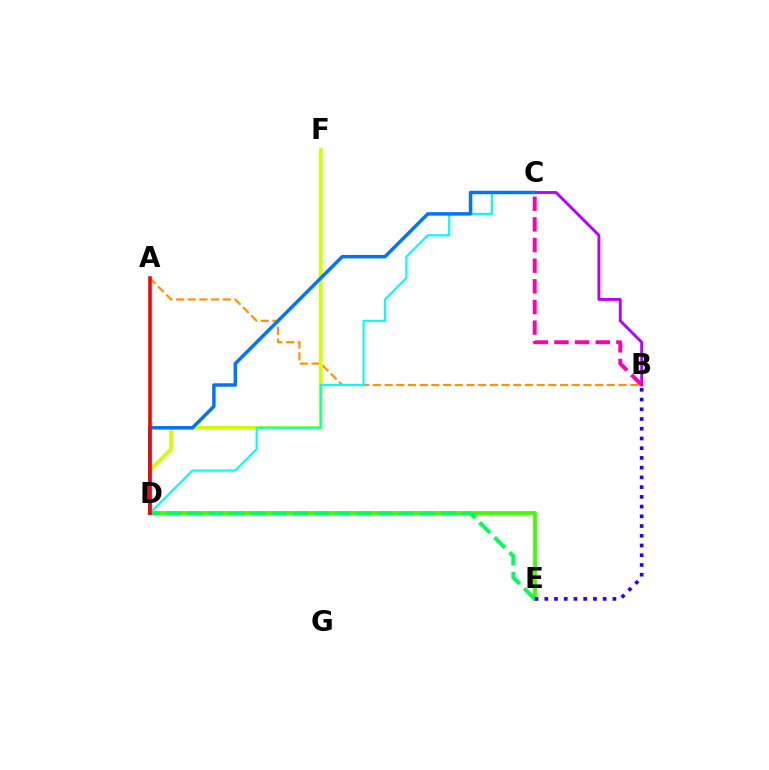{('A', 'B'): [{'color': '#ff9400', 'line_style': 'dashed', 'thickness': 1.59}], ('B', 'C'): [{'color': '#b900ff', 'line_style': 'solid', 'thickness': 2.07}, {'color': '#ff00ac', 'line_style': 'dashed', 'thickness': 2.81}], ('D', 'F'): [{'color': '#d1ff00', 'line_style': 'solid', 'thickness': 2.67}], ('D', 'E'): [{'color': '#3dff00', 'line_style': 'solid', 'thickness': 2.73}, {'color': '#00ff5c', 'line_style': 'dashed', 'thickness': 2.87}], ('B', 'E'): [{'color': '#2500ff', 'line_style': 'dotted', 'thickness': 2.64}], ('C', 'D'): [{'color': '#00fff6', 'line_style': 'solid', 'thickness': 1.54}, {'color': '#0074ff', 'line_style': 'solid', 'thickness': 2.49}], ('A', 'D'): [{'color': '#ff0000', 'line_style': 'solid', 'thickness': 2.58}]}